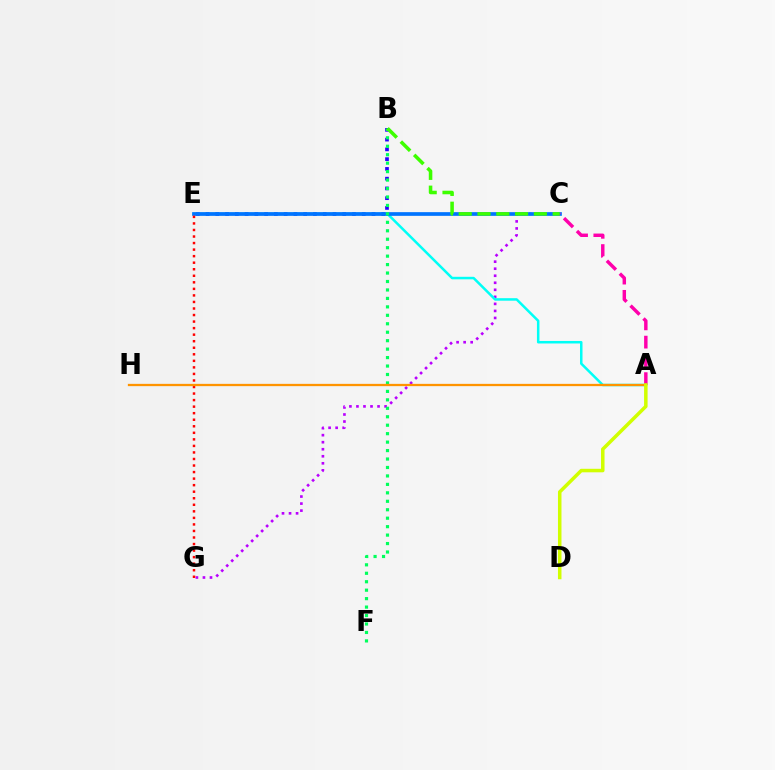{('C', 'G'): [{'color': '#b900ff', 'line_style': 'dotted', 'thickness': 1.91}], ('B', 'E'): [{'color': '#2500ff', 'line_style': 'dotted', 'thickness': 2.65}], ('A', 'E'): [{'color': '#00fff6', 'line_style': 'solid', 'thickness': 1.81}], ('C', 'E'): [{'color': '#0074ff', 'line_style': 'solid', 'thickness': 2.66}], ('E', 'G'): [{'color': '#ff0000', 'line_style': 'dotted', 'thickness': 1.78}], ('A', 'C'): [{'color': '#ff00ac', 'line_style': 'dashed', 'thickness': 2.48}], ('B', 'F'): [{'color': '#00ff5c', 'line_style': 'dotted', 'thickness': 2.3}], ('A', 'H'): [{'color': '#ff9400', 'line_style': 'solid', 'thickness': 1.64}], ('B', 'C'): [{'color': '#3dff00', 'line_style': 'dashed', 'thickness': 2.55}], ('A', 'D'): [{'color': '#d1ff00', 'line_style': 'solid', 'thickness': 2.53}]}